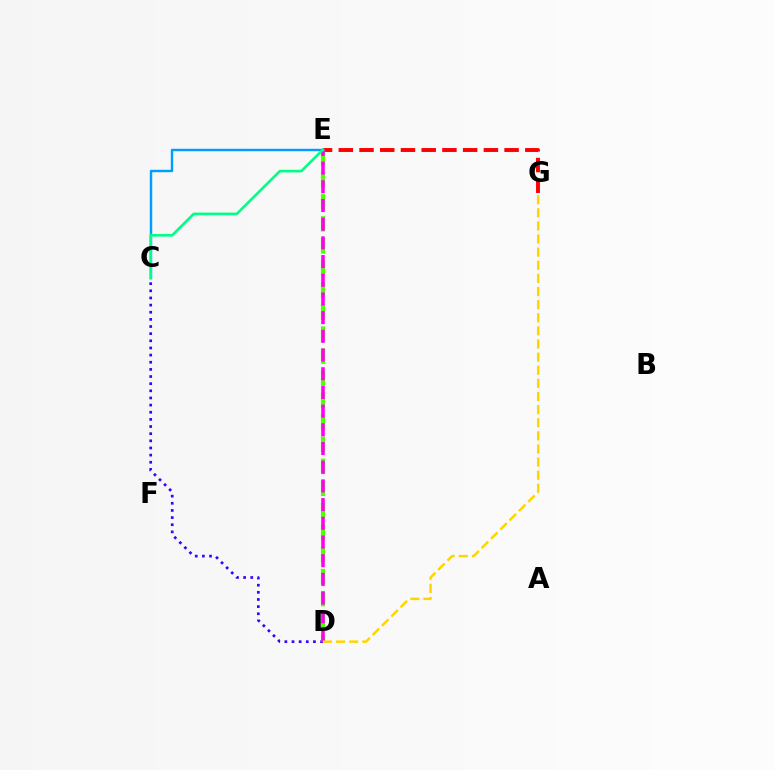{('E', 'G'): [{'color': '#ff0000', 'line_style': 'dashed', 'thickness': 2.82}], ('C', 'E'): [{'color': '#009eff', 'line_style': 'solid', 'thickness': 1.75}, {'color': '#00ff86', 'line_style': 'solid', 'thickness': 1.9}], ('C', 'D'): [{'color': '#3700ff', 'line_style': 'dotted', 'thickness': 1.94}], ('D', 'E'): [{'color': '#4fff00', 'line_style': 'dashed', 'thickness': 2.99}, {'color': '#ff00ed', 'line_style': 'dashed', 'thickness': 2.54}], ('D', 'G'): [{'color': '#ffd500', 'line_style': 'dashed', 'thickness': 1.78}]}